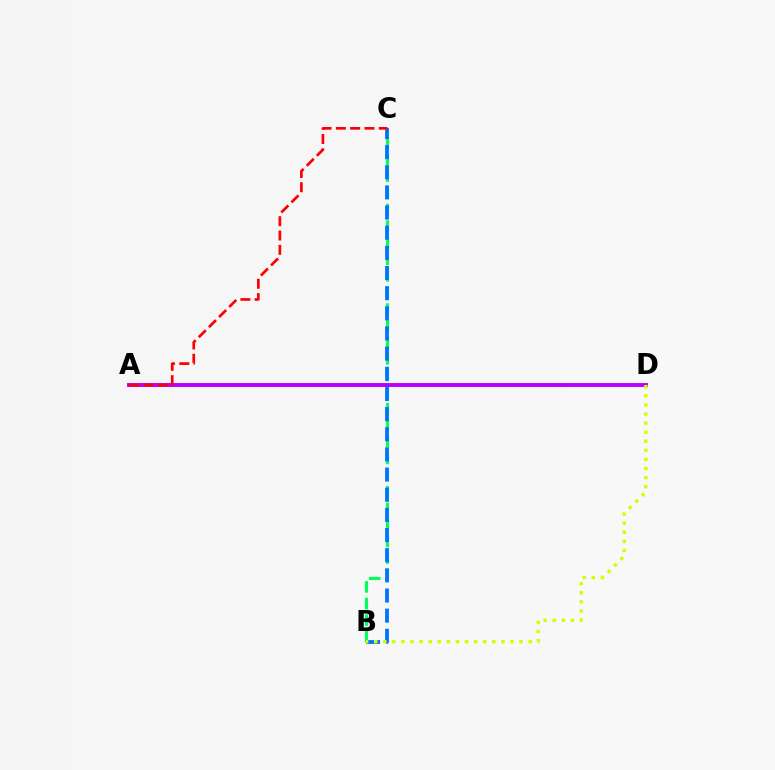{('B', 'C'): [{'color': '#00ff5c', 'line_style': 'dashed', 'thickness': 2.26}, {'color': '#0074ff', 'line_style': 'dashed', 'thickness': 2.74}], ('A', 'D'): [{'color': '#b900ff', 'line_style': 'solid', 'thickness': 2.82}], ('A', 'C'): [{'color': '#ff0000', 'line_style': 'dashed', 'thickness': 1.94}], ('B', 'D'): [{'color': '#d1ff00', 'line_style': 'dotted', 'thickness': 2.47}]}